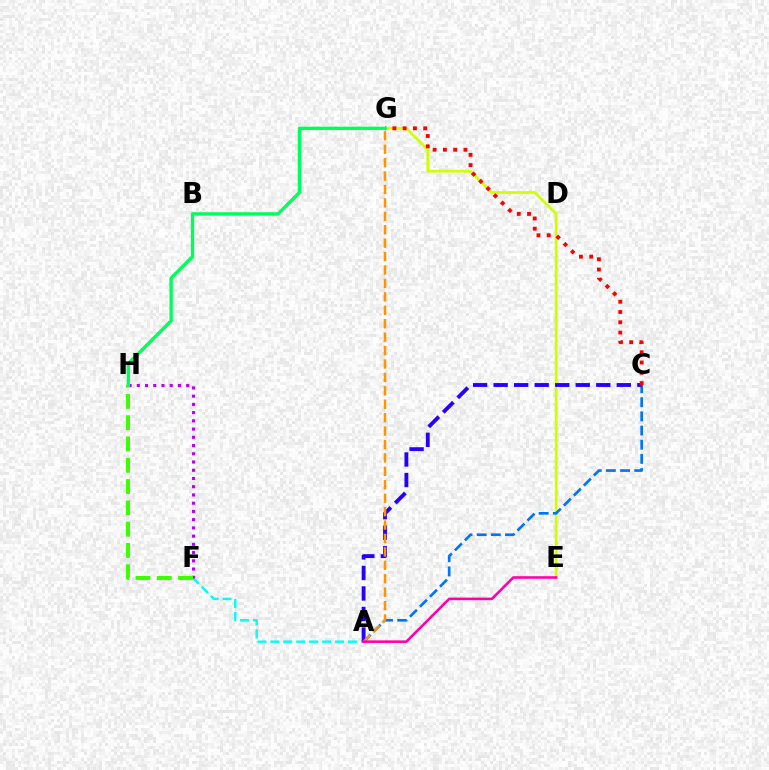{('E', 'G'): [{'color': '#d1ff00', 'line_style': 'solid', 'thickness': 1.97}], ('A', 'F'): [{'color': '#00fff6', 'line_style': 'dashed', 'thickness': 1.76}], ('A', 'C'): [{'color': '#0074ff', 'line_style': 'dashed', 'thickness': 1.92}, {'color': '#2500ff', 'line_style': 'dashed', 'thickness': 2.79}], ('A', 'G'): [{'color': '#ff9400', 'line_style': 'dashed', 'thickness': 1.82}], ('A', 'E'): [{'color': '#ff00ac', 'line_style': 'solid', 'thickness': 1.87}], ('F', 'H'): [{'color': '#b900ff', 'line_style': 'dotted', 'thickness': 2.24}, {'color': '#3dff00', 'line_style': 'dashed', 'thickness': 2.89}], ('C', 'G'): [{'color': '#ff0000', 'line_style': 'dotted', 'thickness': 2.79}], ('G', 'H'): [{'color': '#00ff5c', 'line_style': 'solid', 'thickness': 2.42}]}